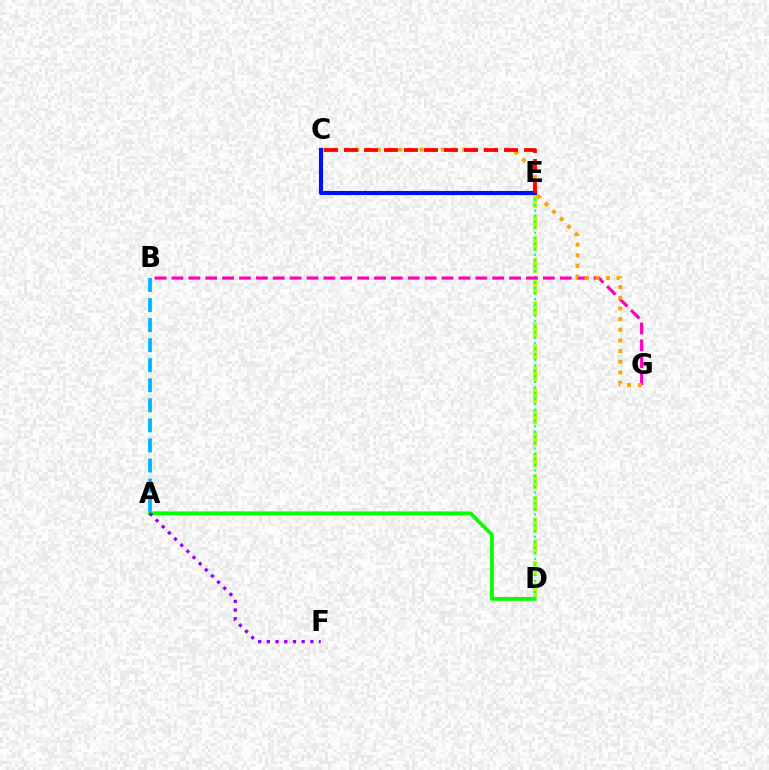{('D', 'E'): [{'color': '#b3ff00', 'line_style': 'dashed', 'thickness': 2.94}, {'color': '#00ff9d', 'line_style': 'dotted', 'thickness': 1.5}], ('A', 'B'): [{'color': '#00b5ff', 'line_style': 'dashed', 'thickness': 2.72}], ('A', 'D'): [{'color': '#08ff00', 'line_style': 'solid', 'thickness': 2.74}], ('B', 'G'): [{'color': '#ff00bd', 'line_style': 'dashed', 'thickness': 2.29}], ('C', 'G'): [{'color': '#ffa500', 'line_style': 'dotted', 'thickness': 2.9}], ('C', 'E'): [{'color': '#0010ff', 'line_style': 'solid', 'thickness': 2.99}, {'color': '#ff0000', 'line_style': 'dashed', 'thickness': 2.72}], ('A', 'F'): [{'color': '#9b00ff', 'line_style': 'dotted', 'thickness': 2.36}]}